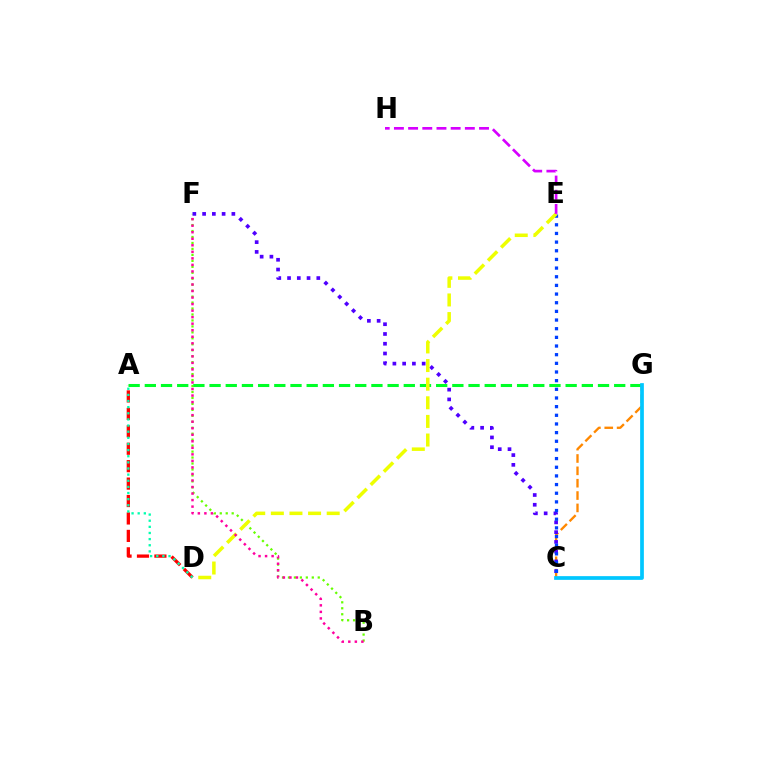{('B', 'F'): [{'color': '#66ff00', 'line_style': 'dotted', 'thickness': 1.62}, {'color': '#ff00a0', 'line_style': 'dotted', 'thickness': 1.78}], ('C', 'G'): [{'color': '#ff8800', 'line_style': 'dashed', 'thickness': 1.68}, {'color': '#00c7ff', 'line_style': 'solid', 'thickness': 2.68}], ('A', 'D'): [{'color': '#ff0000', 'line_style': 'dashed', 'thickness': 2.37}, {'color': '#00ffaf', 'line_style': 'dotted', 'thickness': 1.67}], ('A', 'G'): [{'color': '#00ff27', 'line_style': 'dashed', 'thickness': 2.2}], ('C', 'F'): [{'color': '#4f00ff', 'line_style': 'dotted', 'thickness': 2.65}], ('C', 'E'): [{'color': '#003fff', 'line_style': 'dotted', 'thickness': 2.35}], ('D', 'E'): [{'color': '#eeff00', 'line_style': 'dashed', 'thickness': 2.53}], ('E', 'H'): [{'color': '#d600ff', 'line_style': 'dashed', 'thickness': 1.93}]}